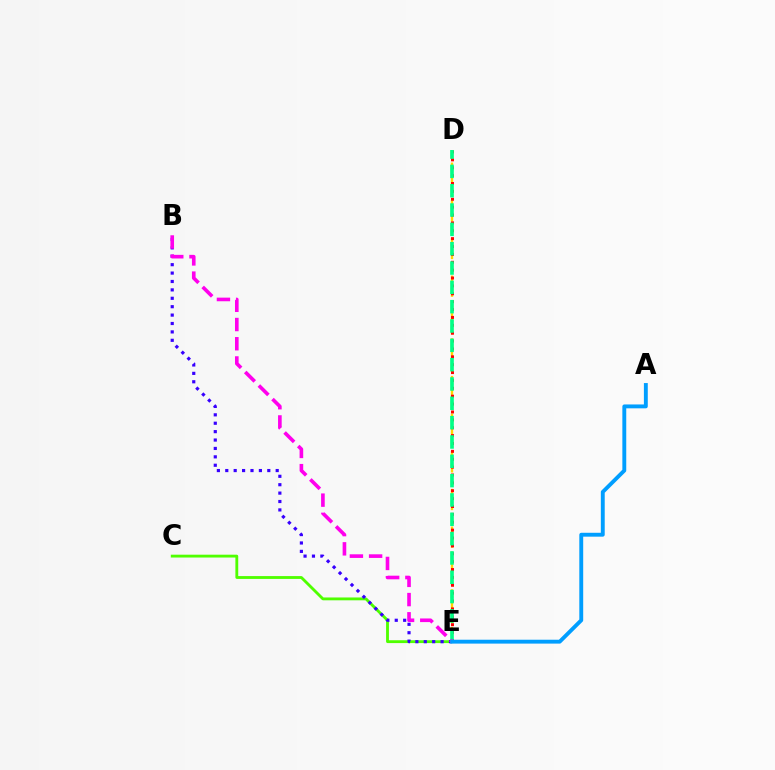{('D', 'E'): [{'color': '#ffd500', 'line_style': 'dashed', 'thickness': 1.7}, {'color': '#ff0000', 'line_style': 'dotted', 'thickness': 2.14}, {'color': '#00ff86', 'line_style': 'dashed', 'thickness': 2.63}], ('C', 'E'): [{'color': '#4fff00', 'line_style': 'solid', 'thickness': 2.05}], ('B', 'E'): [{'color': '#3700ff', 'line_style': 'dotted', 'thickness': 2.28}, {'color': '#ff00ed', 'line_style': 'dashed', 'thickness': 2.61}], ('A', 'E'): [{'color': '#009eff', 'line_style': 'solid', 'thickness': 2.79}]}